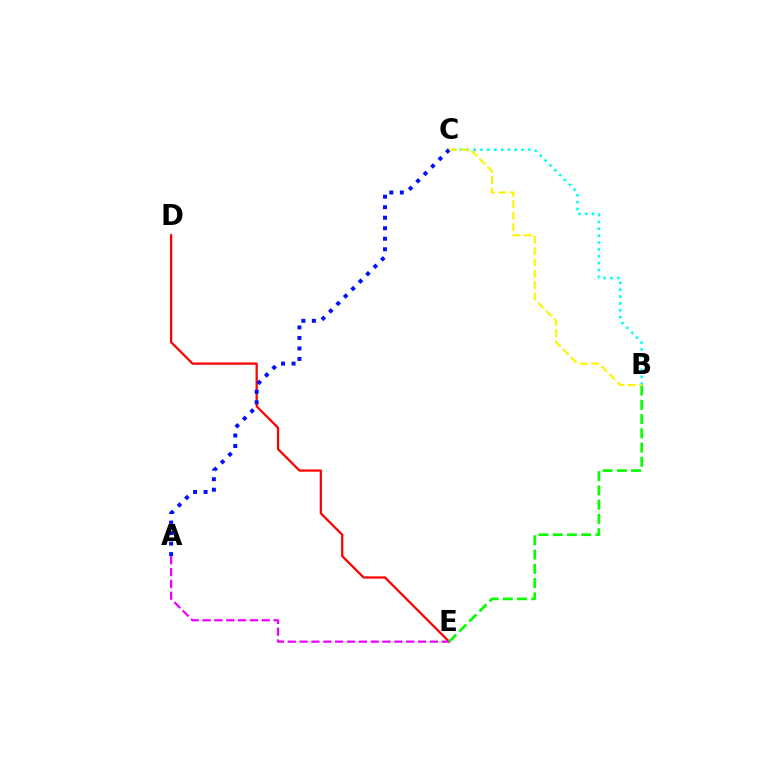{('D', 'E'): [{'color': '#ff0000', 'line_style': 'solid', 'thickness': 1.62}], ('A', 'C'): [{'color': '#0010ff', 'line_style': 'dotted', 'thickness': 2.86}], ('A', 'E'): [{'color': '#ee00ff', 'line_style': 'dashed', 'thickness': 1.61}], ('B', 'C'): [{'color': '#00fff6', 'line_style': 'dotted', 'thickness': 1.86}, {'color': '#fcf500', 'line_style': 'dashed', 'thickness': 1.54}], ('B', 'E'): [{'color': '#08ff00', 'line_style': 'dashed', 'thickness': 1.94}]}